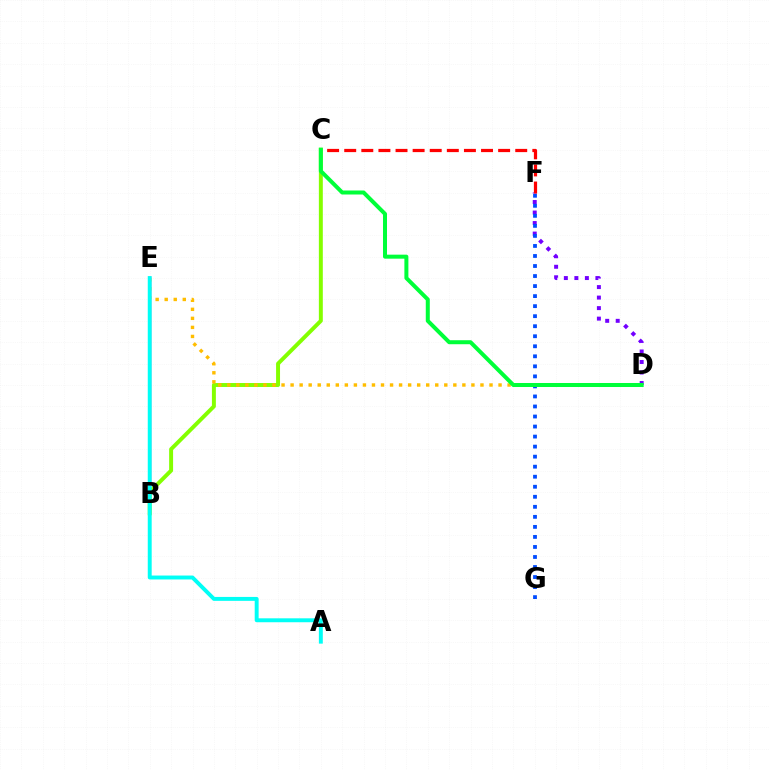{('B', 'E'): [{'color': '#ff00cf', 'line_style': 'solid', 'thickness': 1.77}], ('B', 'C'): [{'color': '#84ff00', 'line_style': 'solid', 'thickness': 2.84}], ('D', 'F'): [{'color': '#7200ff', 'line_style': 'dotted', 'thickness': 2.86}], ('D', 'E'): [{'color': '#ffbd00', 'line_style': 'dotted', 'thickness': 2.46}], ('F', 'G'): [{'color': '#004bff', 'line_style': 'dotted', 'thickness': 2.73}], ('C', 'F'): [{'color': '#ff0000', 'line_style': 'dashed', 'thickness': 2.32}], ('A', 'E'): [{'color': '#00fff6', 'line_style': 'solid', 'thickness': 2.83}], ('C', 'D'): [{'color': '#00ff39', 'line_style': 'solid', 'thickness': 2.88}]}